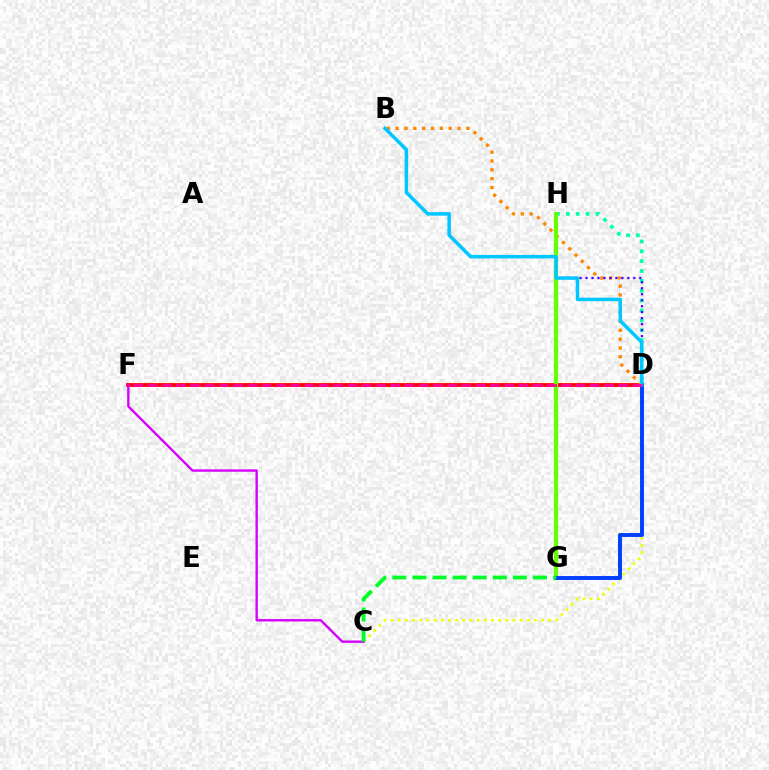{('D', 'F'): [{'color': '#ff0000', 'line_style': 'solid', 'thickness': 2.72}, {'color': '#ff00a0', 'line_style': 'dashed', 'thickness': 1.94}], ('B', 'D'): [{'color': '#ff8800', 'line_style': 'dotted', 'thickness': 2.4}, {'color': '#00c7ff', 'line_style': 'solid', 'thickness': 2.52}], ('D', 'H'): [{'color': '#00ffaf', 'line_style': 'dotted', 'thickness': 2.68}, {'color': '#4f00ff', 'line_style': 'dotted', 'thickness': 1.62}], ('C', 'D'): [{'color': '#eeff00', 'line_style': 'dotted', 'thickness': 1.95}], ('C', 'F'): [{'color': '#d600ff', 'line_style': 'solid', 'thickness': 1.71}], ('G', 'H'): [{'color': '#66ff00', 'line_style': 'solid', 'thickness': 3.0}], ('D', 'G'): [{'color': '#003fff', 'line_style': 'solid', 'thickness': 2.82}], ('C', 'G'): [{'color': '#00ff27', 'line_style': 'dashed', 'thickness': 2.73}]}